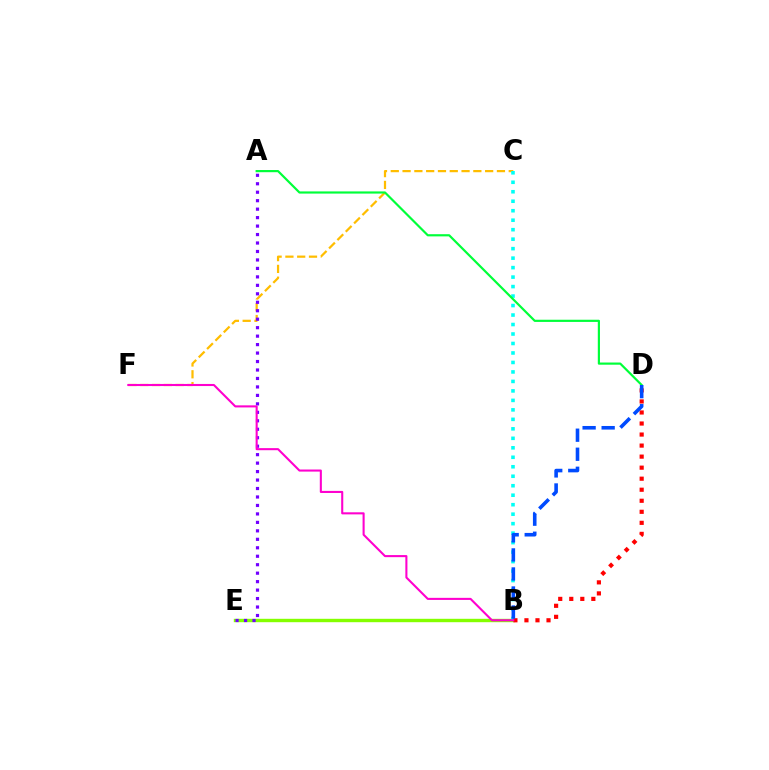{('B', 'E'): [{'color': '#84ff00', 'line_style': 'solid', 'thickness': 2.45}], ('C', 'F'): [{'color': '#ffbd00', 'line_style': 'dashed', 'thickness': 1.6}], ('B', 'C'): [{'color': '#00fff6', 'line_style': 'dotted', 'thickness': 2.58}], ('A', 'E'): [{'color': '#7200ff', 'line_style': 'dotted', 'thickness': 2.3}], ('A', 'D'): [{'color': '#00ff39', 'line_style': 'solid', 'thickness': 1.57}], ('B', 'D'): [{'color': '#ff0000', 'line_style': 'dotted', 'thickness': 3.0}, {'color': '#004bff', 'line_style': 'dashed', 'thickness': 2.59}], ('B', 'F'): [{'color': '#ff00cf', 'line_style': 'solid', 'thickness': 1.5}]}